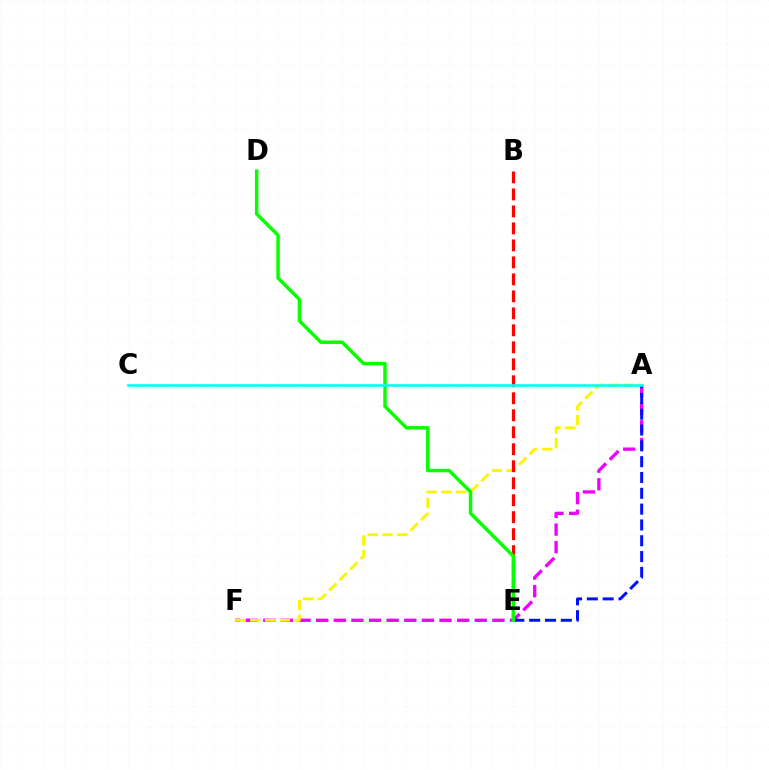{('A', 'F'): [{'color': '#ee00ff', 'line_style': 'dashed', 'thickness': 2.39}, {'color': '#fcf500', 'line_style': 'dashed', 'thickness': 2.01}], ('B', 'E'): [{'color': '#ff0000', 'line_style': 'dashed', 'thickness': 2.31}], ('A', 'E'): [{'color': '#0010ff', 'line_style': 'dashed', 'thickness': 2.15}], ('D', 'E'): [{'color': '#08ff00', 'line_style': 'solid', 'thickness': 2.5}], ('A', 'C'): [{'color': '#00fff6', 'line_style': 'solid', 'thickness': 1.89}]}